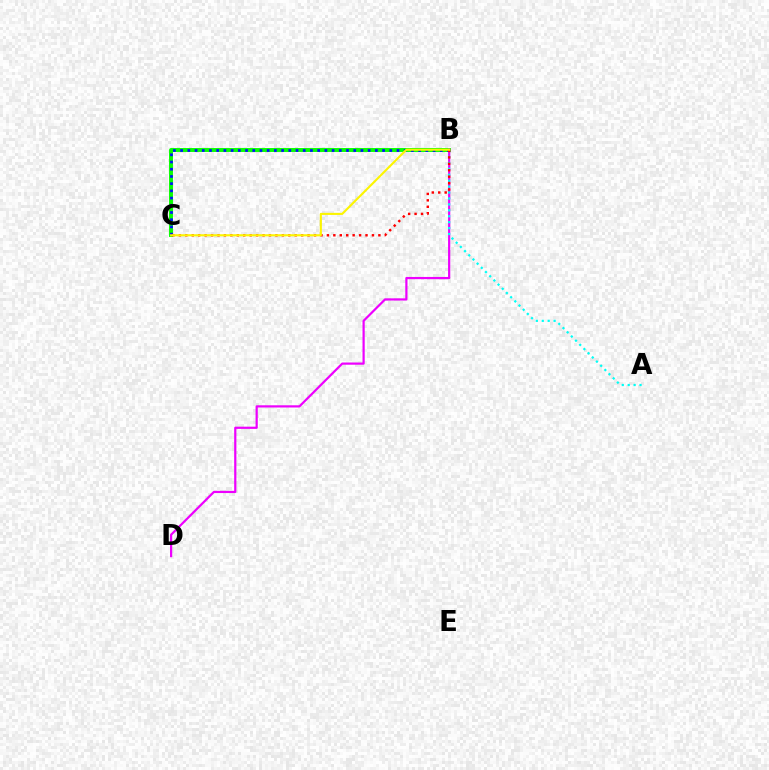{('B', 'C'): [{'color': '#08ff00', 'line_style': 'solid', 'thickness': 2.82}, {'color': '#0010ff', 'line_style': 'dotted', 'thickness': 1.96}, {'color': '#ff0000', 'line_style': 'dotted', 'thickness': 1.75}, {'color': '#fcf500', 'line_style': 'solid', 'thickness': 1.52}], ('B', 'D'): [{'color': '#ee00ff', 'line_style': 'solid', 'thickness': 1.59}], ('A', 'B'): [{'color': '#00fff6', 'line_style': 'dotted', 'thickness': 1.61}]}